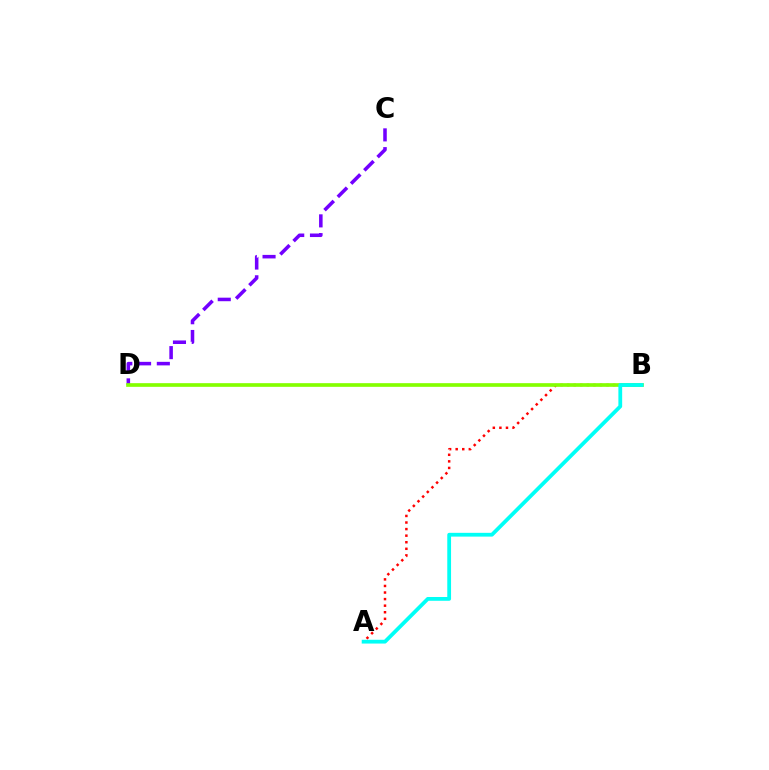{('C', 'D'): [{'color': '#7200ff', 'line_style': 'dashed', 'thickness': 2.55}], ('A', 'B'): [{'color': '#ff0000', 'line_style': 'dotted', 'thickness': 1.79}, {'color': '#00fff6', 'line_style': 'solid', 'thickness': 2.72}], ('B', 'D'): [{'color': '#84ff00', 'line_style': 'solid', 'thickness': 2.64}]}